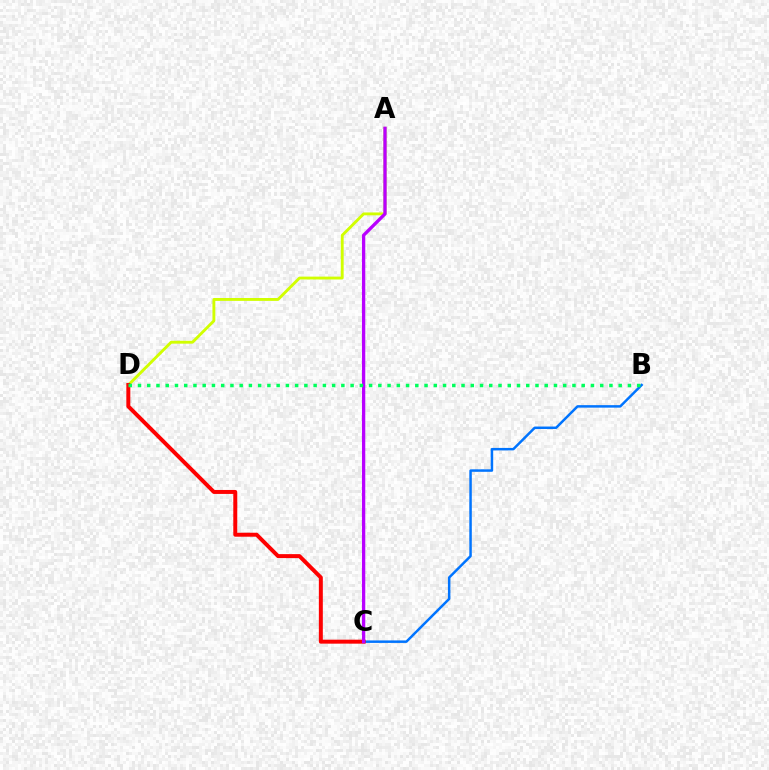{('B', 'C'): [{'color': '#0074ff', 'line_style': 'solid', 'thickness': 1.79}], ('A', 'D'): [{'color': '#d1ff00', 'line_style': 'solid', 'thickness': 2.07}], ('C', 'D'): [{'color': '#ff0000', 'line_style': 'solid', 'thickness': 2.86}], ('A', 'C'): [{'color': '#b900ff', 'line_style': 'solid', 'thickness': 2.38}], ('B', 'D'): [{'color': '#00ff5c', 'line_style': 'dotted', 'thickness': 2.51}]}